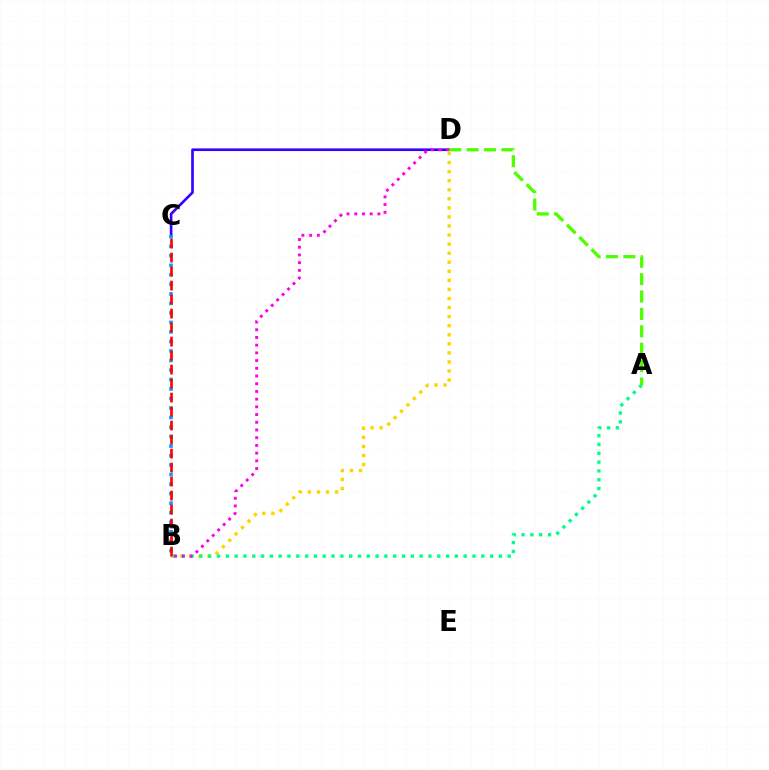{('C', 'D'): [{'color': '#3700ff', 'line_style': 'solid', 'thickness': 1.91}], ('B', 'D'): [{'color': '#ffd500', 'line_style': 'dotted', 'thickness': 2.46}, {'color': '#ff00ed', 'line_style': 'dotted', 'thickness': 2.09}], ('A', 'B'): [{'color': '#00ff86', 'line_style': 'dotted', 'thickness': 2.39}], ('A', 'D'): [{'color': '#4fff00', 'line_style': 'dashed', 'thickness': 2.36}], ('B', 'C'): [{'color': '#009eff', 'line_style': 'dotted', 'thickness': 2.58}, {'color': '#ff0000', 'line_style': 'dashed', 'thickness': 1.9}]}